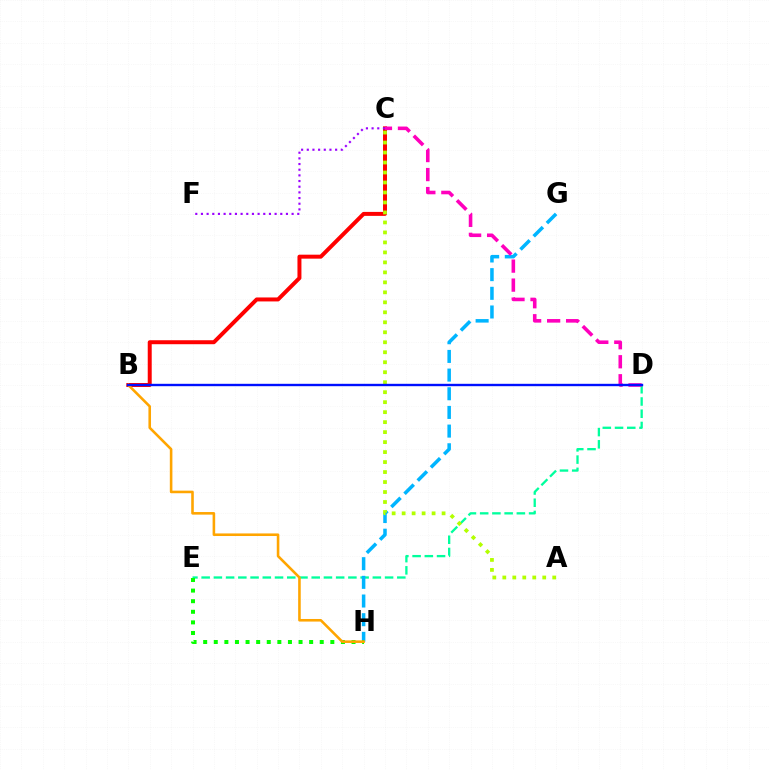{('D', 'E'): [{'color': '#00ff9d', 'line_style': 'dashed', 'thickness': 1.66}], ('G', 'H'): [{'color': '#00b5ff', 'line_style': 'dashed', 'thickness': 2.54}], ('B', 'C'): [{'color': '#ff0000', 'line_style': 'solid', 'thickness': 2.86}], ('C', 'D'): [{'color': '#ff00bd', 'line_style': 'dashed', 'thickness': 2.58}], ('C', 'F'): [{'color': '#9b00ff', 'line_style': 'dotted', 'thickness': 1.54}], ('A', 'C'): [{'color': '#b3ff00', 'line_style': 'dotted', 'thickness': 2.71}], ('E', 'H'): [{'color': '#08ff00', 'line_style': 'dotted', 'thickness': 2.88}], ('B', 'H'): [{'color': '#ffa500', 'line_style': 'solid', 'thickness': 1.86}], ('B', 'D'): [{'color': '#0010ff', 'line_style': 'solid', 'thickness': 1.72}]}